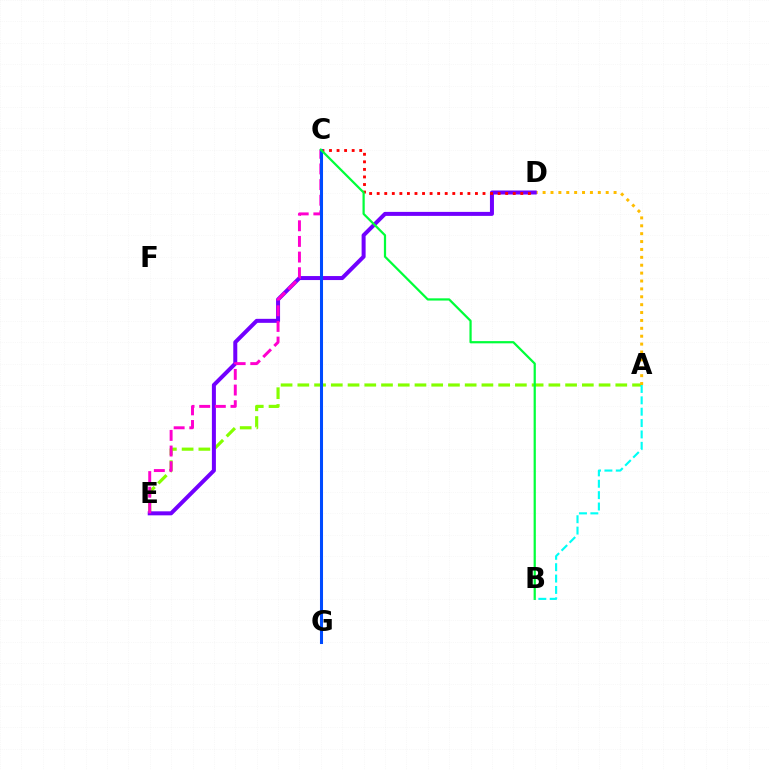{('A', 'E'): [{'color': '#84ff00', 'line_style': 'dashed', 'thickness': 2.27}], ('A', 'D'): [{'color': '#ffbd00', 'line_style': 'dotted', 'thickness': 2.14}], ('D', 'E'): [{'color': '#7200ff', 'line_style': 'solid', 'thickness': 2.88}], ('C', 'D'): [{'color': '#ff0000', 'line_style': 'dotted', 'thickness': 2.05}], ('C', 'E'): [{'color': '#ff00cf', 'line_style': 'dashed', 'thickness': 2.13}], ('C', 'G'): [{'color': '#004bff', 'line_style': 'solid', 'thickness': 2.19}], ('B', 'C'): [{'color': '#00ff39', 'line_style': 'solid', 'thickness': 1.6}], ('A', 'B'): [{'color': '#00fff6', 'line_style': 'dashed', 'thickness': 1.54}]}